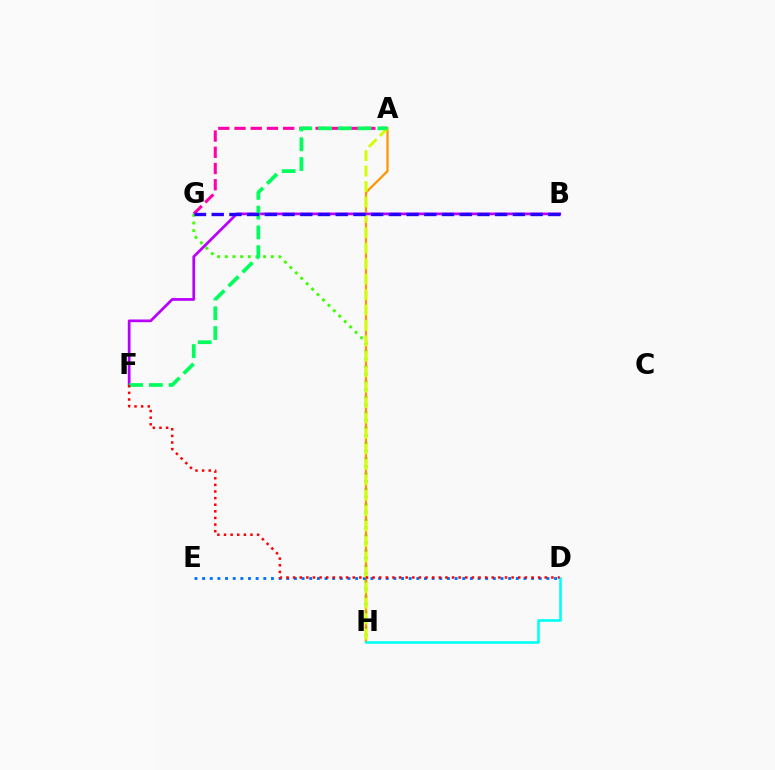{('A', 'G'): [{'color': '#ff00ac', 'line_style': 'dashed', 'thickness': 2.2}], ('G', 'H'): [{'color': '#3dff00', 'line_style': 'dotted', 'thickness': 2.08}], ('A', 'H'): [{'color': '#ff9400', 'line_style': 'solid', 'thickness': 1.61}, {'color': '#d1ff00', 'line_style': 'dashed', 'thickness': 2.1}], ('D', 'E'): [{'color': '#0074ff', 'line_style': 'dotted', 'thickness': 2.08}], ('D', 'H'): [{'color': '#00fff6', 'line_style': 'solid', 'thickness': 1.87}], ('B', 'F'): [{'color': '#b900ff', 'line_style': 'solid', 'thickness': 1.96}], ('A', 'F'): [{'color': '#00ff5c', 'line_style': 'dashed', 'thickness': 2.68}], ('D', 'F'): [{'color': '#ff0000', 'line_style': 'dotted', 'thickness': 1.8}], ('B', 'G'): [{'color': '#2500ff', 'line_style': 'dashed', 'thickness': 2.41}]}